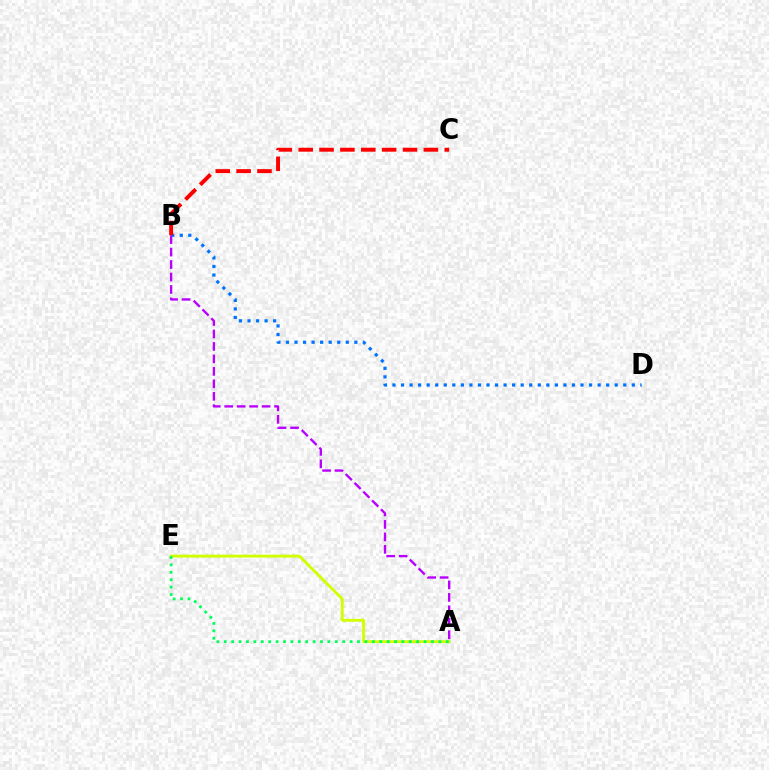{('B', 'D'): [{'color': '#0074ff', 'line_style': 'dotted', 'thickness': 2.32}], ('A', 'B'): [{'color': '#b900ff', 'line_style': 'dashed', 'thickness': 1.69}], ('B', 'C'): [{'color': '#ff0000', 'line_style': 'dashed', 'thickness': 2.83}], ('A', 'E'): [{'color': '#d1ff00', 'line_style': 'solid', 'thickness': 2.07}, {'color': '#00ff5c', 'line_style': 'dotted', 'thickness': 2.01}]}